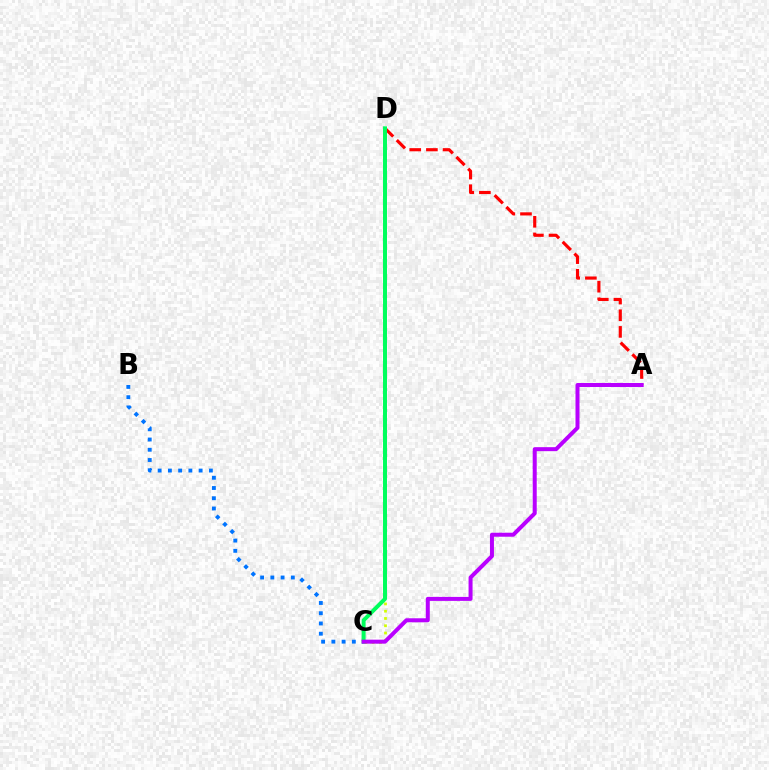{('C', 'D'): [{'color': '#d1ff00', 'line_style': 'dotted', 'thickness': 1.98}, {'color': '#00ff5c', 'line_style': 'solid', 'thickness': 2.86}], ('B', 'C'): [{'color': '#0074ff', 'line_style': 'dotted', 'thickness': 2.78}], ('A', 'D'): [{'color': '#ff0000', 'line_style': 'dashed', 'thickness': 2.26}], ('A', 'C'): [{'color': '#b900ff', 'line_style': 'solid', 'thickness': 2.88}]}